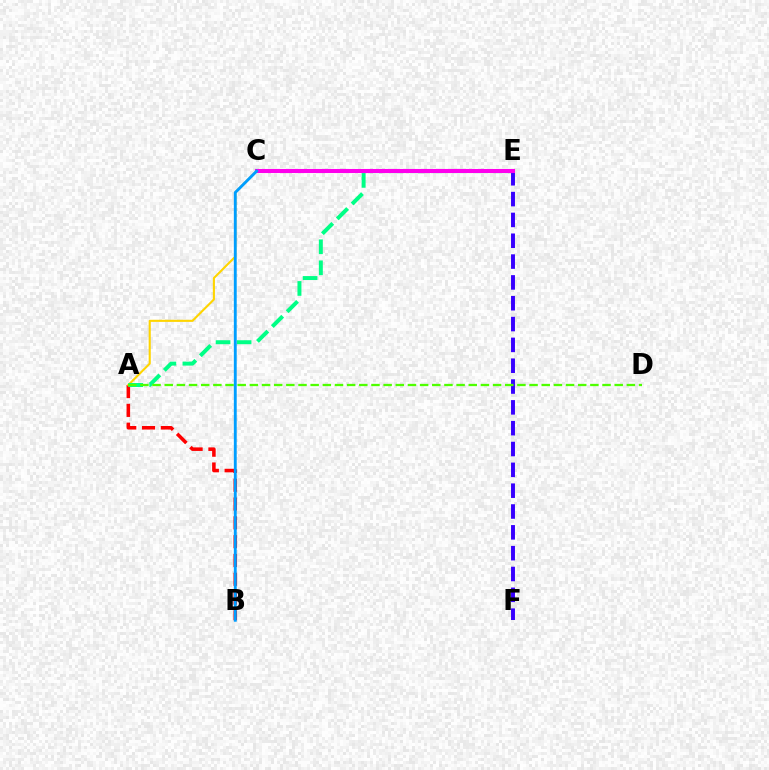{('A', 'B'): [{'color': '#ff0000', 'line_style': 'dashed', 'thickness': 2.56}], ('A', 'C'): [{'color': '#ffd500', 'line_style': 'solid', 'thickness': 1.52}], ('E', 'F'): [{'color': '#3700ff', 'line_style': 'dashed', 'thickness': 2.83}], ('A', 'E'): [{'color': '#00ff86', 'line_style': 'dashed', 'thickness': 2.86}], ('A', 'D'): [{'color': '#4fff00', 'line_style': 'dashed', 'thickness': 1.65}], ('C', 'E'): [{'color': '#ff00ed', 'line_style': 'solid', 'thickness': 2.93}], ('B', 'C'): [{'color': '#009eff', 'line_style': 'solid', 'thickness': 2.06}]}